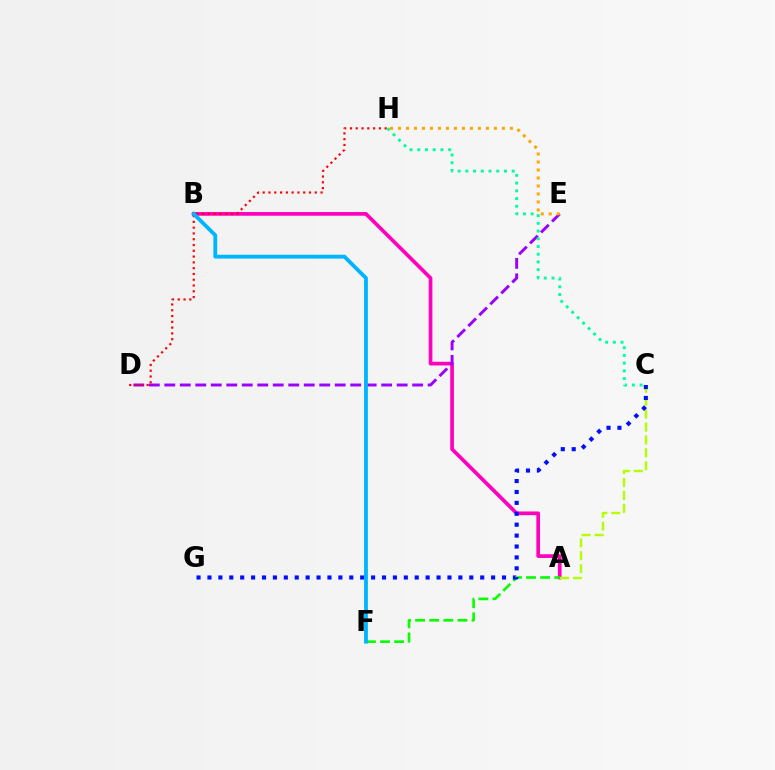{('A', 'B'): [{'color': '#ff00bd', 'line_style': 'solid', 'thickness': 2.65}], ('D', 'E'): [{'color': '#9b00ff', 'line_style': 'dashed', 'thickness': 2.1}], ('C', 'H'): [{'color': '#00ff9d', 'line_style': 'dotted', 'thickness': 2.1}], ('A', 'C'): [{'color': '#b3ff00', 'line_style': 'dashed', 'thickness': 1.75}], ('E', 'H'): [{'color': '#ffa500', 'line_style': 'dotted', 'thickness': 2.17}], ('D', 'H'): [{'color': '#ff0000', 'line_style': 'dotted', 'thickness': 1.57}], ('A', 'F'): [{'color': '#08ff00', 'line_style': 'dashed', 'thickness': 1.92}], ('C', 'G'): [{'color': '#0010ff', 'line_style': 'dotted', 'thickness': 2.96}], ('B', 'F'): [{'color': '#00b5ff', 'line_style': 'solid', 'thickness': 2.75}]}